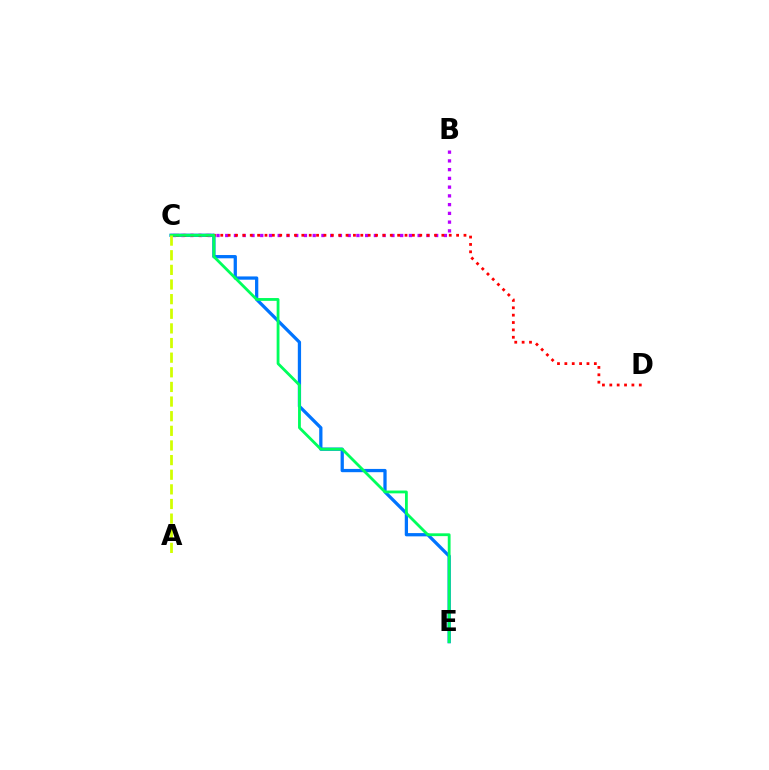{('C', 'E'): [{'color': '#0074ff', 'line_style': 'solid', 'thickness': 2.35}, {'color': '#00ff5c', 'line_style': 'solid', 'thickness': 2.02}], ('B', 'C'): [{'color': '#b900ff', 'line_style': 'dotted', 'thickness': 2.38}], ('C', 'D'): [{'color': '#ff0000', 'line_style': 'dotted', 'thickness': 2.0}], ('A', 'C'): [{'color': '#d1ff00', 'line_style': 'dashed', 'thickness': 1.99}]}